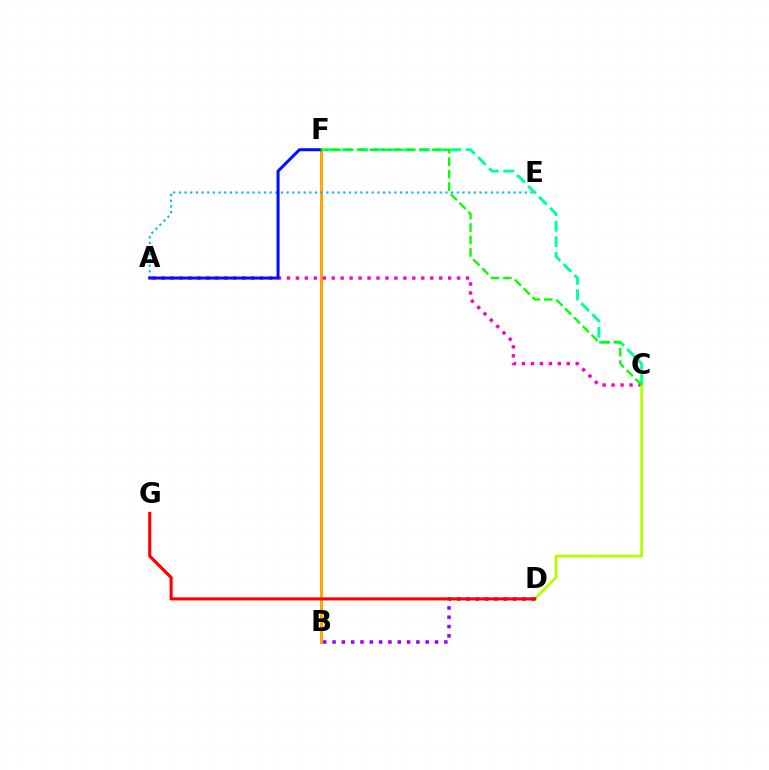{('B', 'F'): [{'color': '#ffa500', 'line_style': 'solid', 'thickness': 2.17}], ('A', 'C'): [{'color': '#ff00bd', 'line_style': 'dotted', 'thickness': 2.43}], ('A', 'E'): [{'color': '#00b5ff', 'line_style': 'dotted', 'thickness': 1.54}], ('A', 'F'): [{'color': '#0010ff', 'line_style': 'solid', 'thickness': 2.18}], ('C', 'F'): [{'color': '#00ff9d', 'line_style': 'dashed', 'thickness': 2.1}, {'color': '#08ff00', 'line_style': 'dashed', 'thickness': 1.69}], ('C', 'D'): [{'color': '#b3ff00', 'line_style': 'solid', 'thickness': 2.02}], ('B', 'D'): [{'color': '#9b00ff', 'line_style': 'dotted', 'thickness': 2.53}], ('D', 'G'): [{'color': '#ff0000', 'line_style': 'solid', 'thickness': 2.23}]}